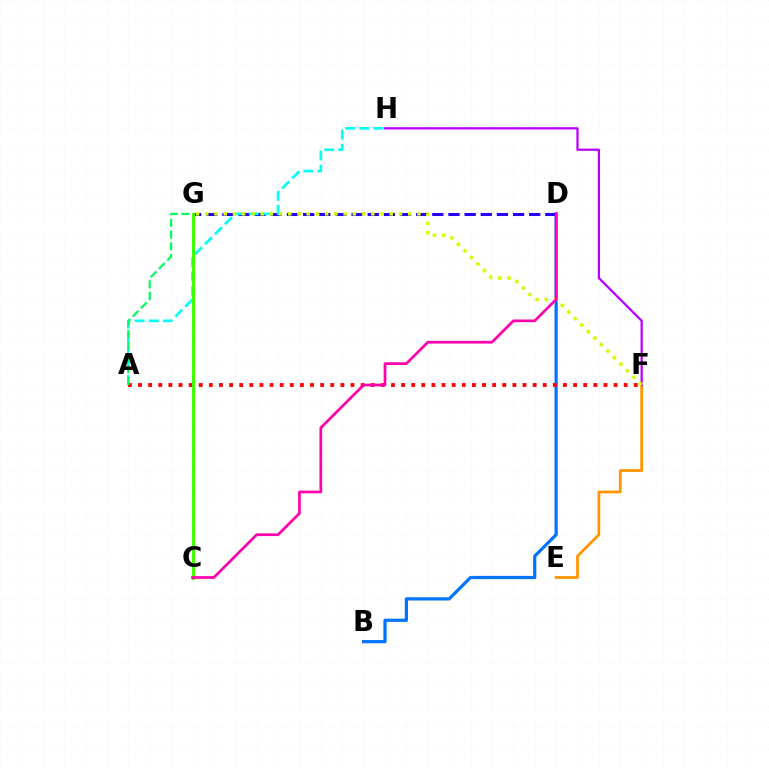{('B', 'D'): [{'color': '#0074ff', 'line_style': 'solid', 'thickness': 2.31}], ('D', 'G'): [{'color': '#2500ff', 'line_style': 'dashed', 'thickness': 2.19}], ('A', 'H'): [{'color': '#00fff6', 'line_style': 'dashed', 'thickness': 1.92}], ('E', 'F'): [{'color': '#ff9400', 'line_style': 'solid', 'thickness': 1.97}], ('A', 'F'): [{'color': '#ff0000', 'line_style': 'dotted', 'thickness': 2.75}], ('F', 'H'): [{'color': '#b900ff', 'line_style': 'solid', 'thickness': 1.62}], ('A', 'G'): [{'color': '#00ff5c', 'line_style': 'dashed', 'thickness': 1.59}], ('F', 'G'): [{'color': '#d1ff00', 'line_style': 'dotted', 'thickness': 2.51}], ('C', 'G'): [{'color': '#3dff00', 'line_style': 'solid', 'thickness': 2.13}], ('C', 'D'): [{'color': '#ff00ac', 'line_style': 'solid', 'thickness': 1.95}]}